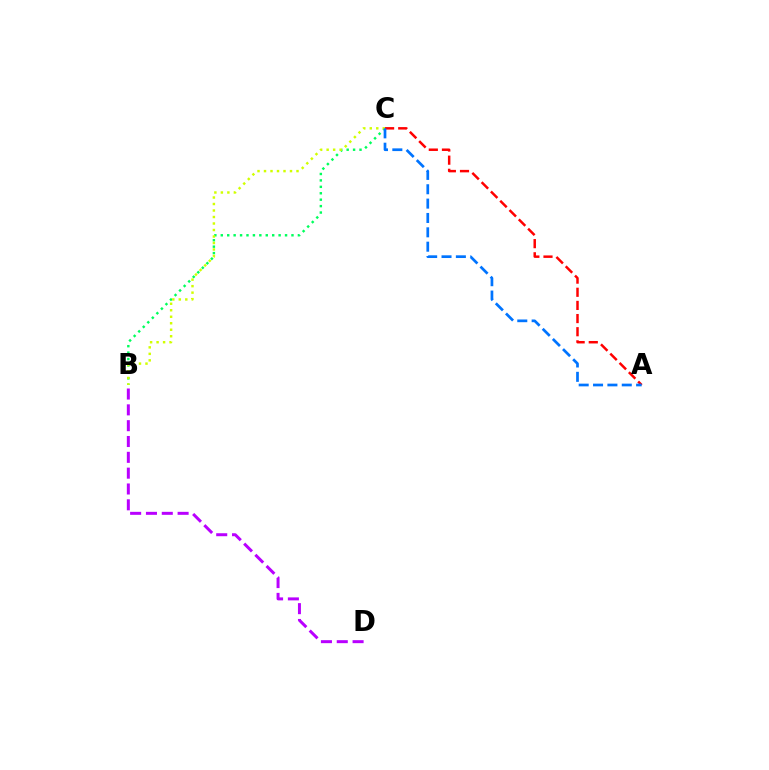{('B', 'C'): [{'color': '#00ff5c', 'line_style': 'dotted', 'thickness': 1.75}, {'color': '#d1ff00', 'line_style': 'dotted', 'thickness': 1.77}], ('B', 'D'): [{'color': '#b900ff', 'line_style': 'dashed', 'thickness': 2.15}], ('A', 'C'): [{'color': '#ff0000', 'line_style': 'dashed', 'thickness': 1.79}, {'color': '#0074ff', 'line_style': 'dashed', 'thickness': 1.95}]}